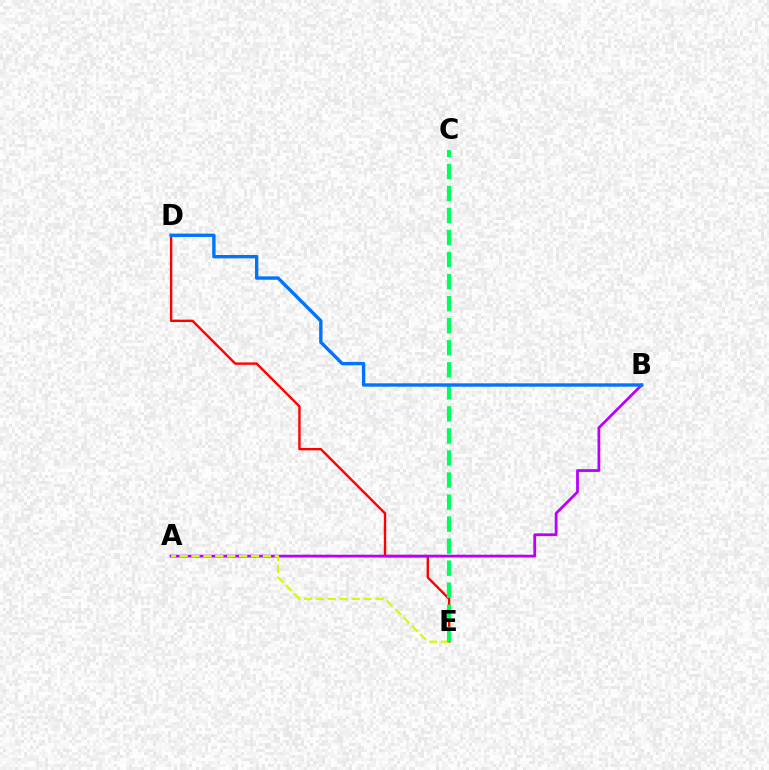{('D', 'E'): [{'color': '#ff0000', 'line_style': 'solid', 'thickness': 1.72}], ('A', 'B'): [{'color': '#b900ff', 'line_style': 'solid', 'thickness': 2.0}], ('A', 'E'): [{'color': '#d1ff00', 'line_style': 'dashed', 'thickness': 1.62}], ('C', 'E'): [{'color': '#00ff5c', 'line_style': 'dashed', 'thickness': 2.99}], ('B', 'D'): [{'color': '#0074ff', 'line_style': 'solid', 'thickness': 2.43}]}